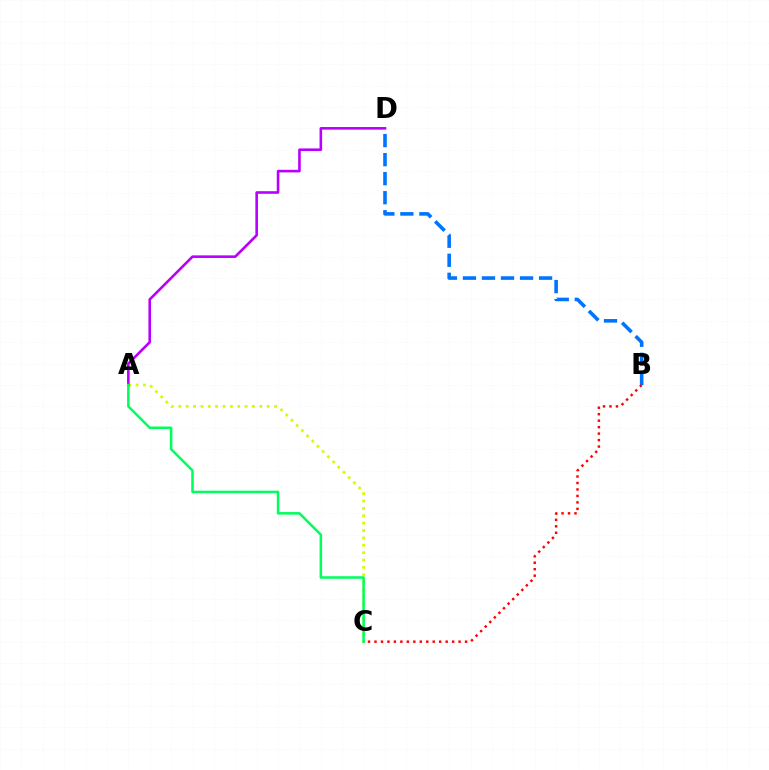{('B', 'D'): [{'color': '#0074ff', 'line_style': 'dashed', 'thickness': 2.59}], ('A', 'C'): [{'color': '#d1ff00', 'line_style': 'dotted', 'thickness': 2.0}, {'color': '#00ff5c', 'line_style': 'solid', 'thickness': 1.82}], ('A', 'D'): [{'color': '#b900ff', 'line_style': 'solid', 'thickness': 1.88}], ('B', 'C'): [{'color': '#ff0000', 'line_style': 'dotted', 'thickness': 1.76}]}